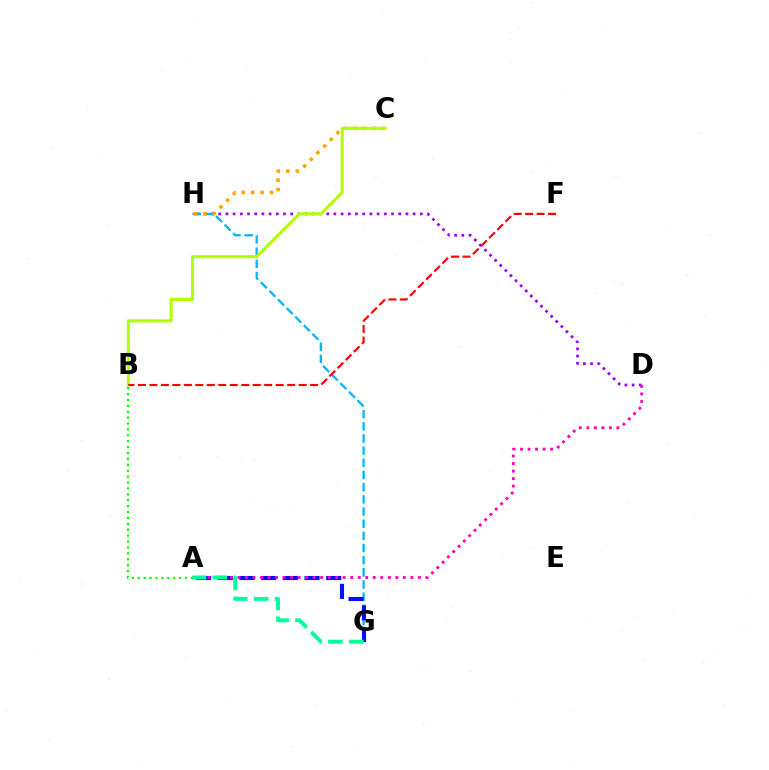{('D', 'H'): [{'color': '#9b00ff', 'line_style': 'dotted', 'thickness': 1.96}], ('G', 'H'): [{'color': '#00b5ff', 'line_style': 'dashed', 'thickness': 1.65}], ('A', 'G'): [{'color': '#0010ff', 'line_style': 'dashed', 'thickness': 2.95}, {'color': '#00ff9d', 'line_style': 'dashed', 'thickness': 2.84}], ('C', 'H'): [{'color': '#ffa500', 'line_style': 'dotted', 'thickness': 2.56}], ('A', 'D'): [{'color': '#ff00bd', 'line_style': 'dotted', 'thickness': 2.04}], ('B', 'C'): [{'color': '#b3ff00', 'line_style': 'solid', 'thickness': 2.21}], ('B', 'F'): [{'color': '#ff0000', 'line_style': 'dashed', 'thickness': 1.56}], ('A', 'B'): [{'color': '#08ff00', 'line_style': 'dotted', 'thickness': 1.6}]}